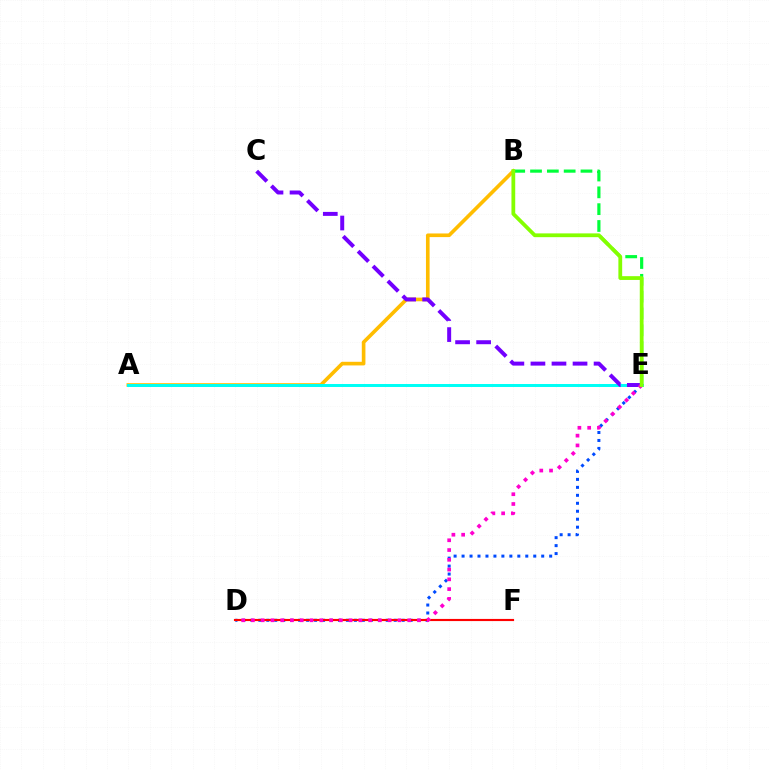{('A', 'B'): [{'color': '#ffbd00', 'line_style': 'solid', 'thickness': 2.62}], ('D', 'E'): [{'color': '#004bff', 'line_style': 'dotted', 'thickness': 2.16}, {'color': '#ff00cf', 'line_style': 'dotted', 'thickness': 2.65}], ('D', 'F'): [{'color': '#ff0000', 'line_style': 'solid', 'thickness': 1.55}], ('A', 'E'): [{'color': '#00fff6', 'line_style': 'solid', 'thickness': 2.15}], ('B', 'E'): [{'color': '#00ff39', 'line_style': 'dashed', 'thickness': 2.28}, {'color': '#84ff00', 'line_style': 'solid', 'thickness': 2.72}], ('C', 'E'): [{'color': '#7200ff', 'line_style': 'dashed', 'thickness': 2.86}]}